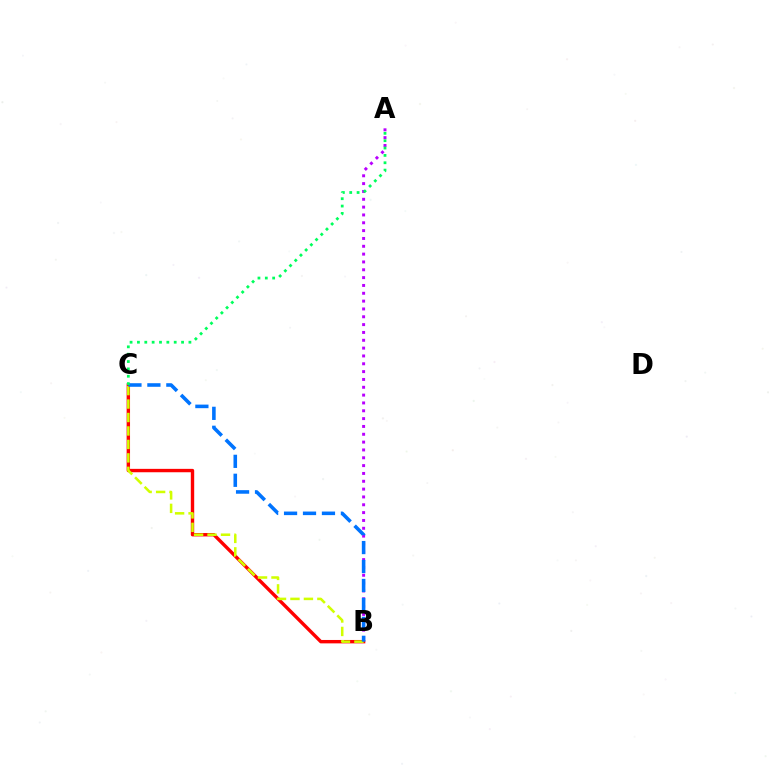{('B', 'C'): [{'color': '#ff0000', 'line_style': 'solid', 'thickness': 2.44}, {'color': '#d1ff00', 'line_style': 'dashed', 'thickness': 1.83}, {'color': '#0074ff', 'line_style': 'dashed', 'thickness': 2.57}], ('A', 'B'): [{'color': '#b900ff', 'line_style': 'dotted', 'thickness': 2.13}], ('A', 'C'): [{'color': '#00ff5c', 'line_style': 'dotted', 'thickness': 2.0}]}